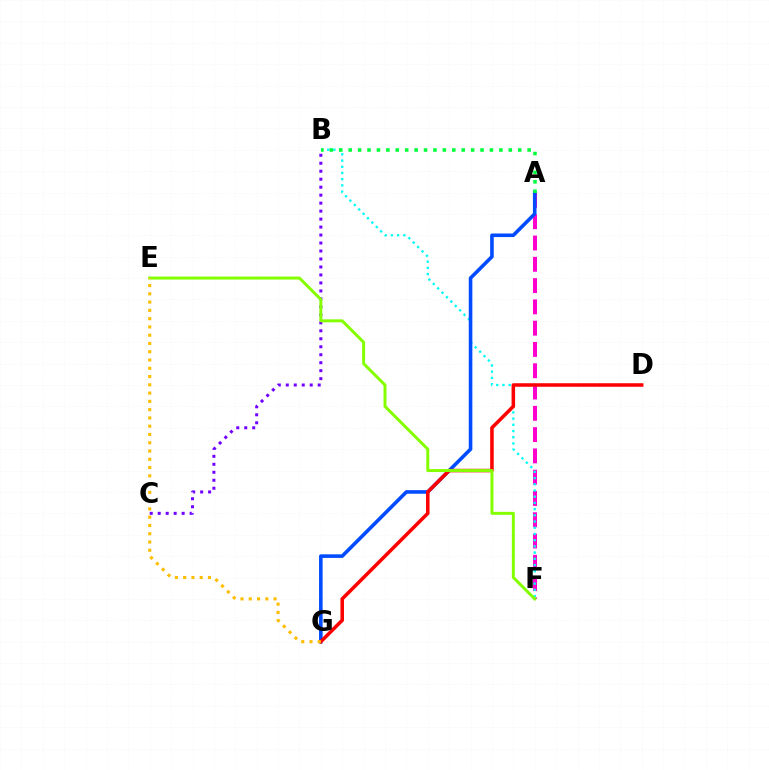{('A', 'F'): [{'color': '#ff00cf', 'line_style': 'dashed', 'thickness': 2.89}], ('B', 'F'): [{'color': '#00fff6', 'line_style': 'dotted', 'thickness': 1.69}], ('A', 'G'): [{'color': '#004bff', 'line_style': 'solid', 'thickness': 2.58}], ('B', 'C'): [{'color': '#7200ff', 'line_style': 'dotted', 'thickness': 2.17}], ('A', 'B'): [{'color': '#00ff39', 'line_style': 'dotted', 'thickness': 2.56}], ('D', 'G'): [{'color': '#ff0000', 'line_style': 'solid', 'thickness': 2.55}], ('E', 'F'): [{'color': '#84ff00', 'line_style': 'solid', 'thickness': 2.15}], ('E', 'G'): [{'color': '#ffbd00', 'line_style': 'dotted', 'thickness': 2.25}]}